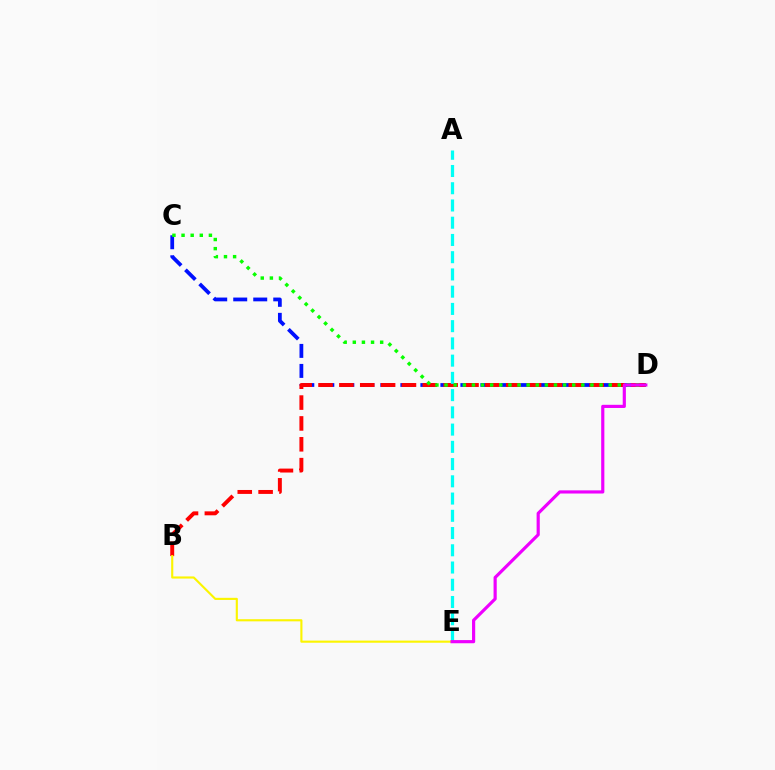{('C', 'D'): [{'color': '#0010ff', 'line_style': 'dashed', 'thickness': 2.72}, {'color': '#08ff00', 'line_style': 'dotted', 'thickness': 2.48}], ('B', 'D'): [{'color': '#ff0000', 'line_style': 'dashed', 'thickness': 2.83}], ('A', 'E'): [{'color': '#00fff6', 'line_style': 'dashed', 'thickness': 2.34}], ('B', 'E'): [{'color': '#fcf500', 'line_style': 'solid', 'thickness': 1.54}], ('D', 'E'): [{'color': '#ee00ff', 'line_style': 'solid', 'thickness': 2.28}]}